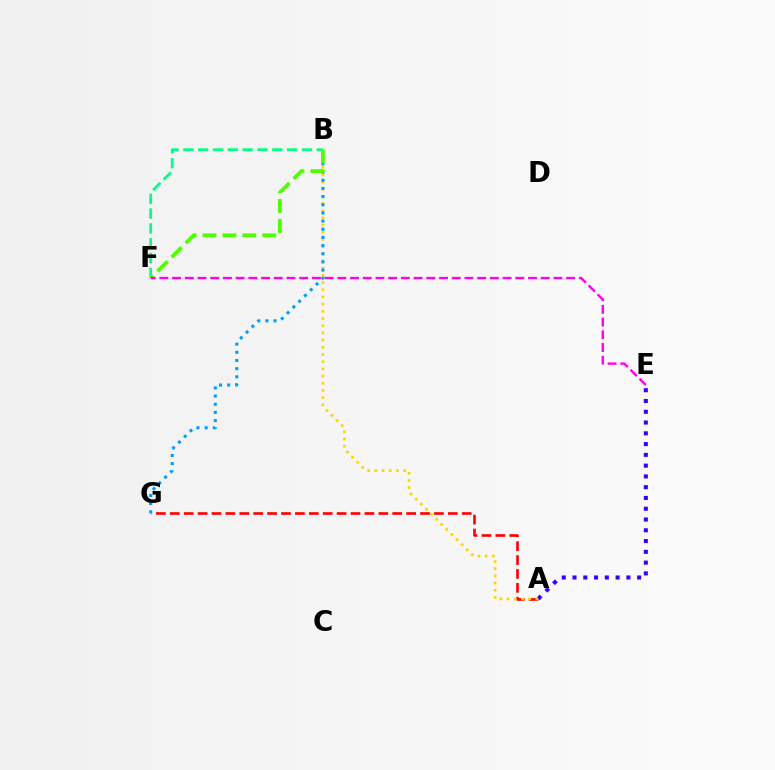{('B', 'F'): [{'color': '#00ff86', 'line_style': 'dashed', 'thickness': 2.01}, {'color': '#4fff00', 'line_style': 'dashed', 'thickness': 2.71}], ('A', 'G'): [{'color': '#ff0000', 'line_style': 'dashed', 'thickness': 1.89}], ('A', 'E'): [{'color': '#3700ff', 'line_style': 'dotted', 'thickness': 2.93}], ('A', 'B'): [{'color': '#ffd500', 'line_style': 'dotted', 'thickness': 1.95}], ('B', 'G'): [{'color': '#009eff', 'line_style': 'dotted', 'thickness': 2.22}], ('E', 'F'): [{'color': '#ff00ed', 'line_style': 'dashed', 'thickness': 1.73}]}